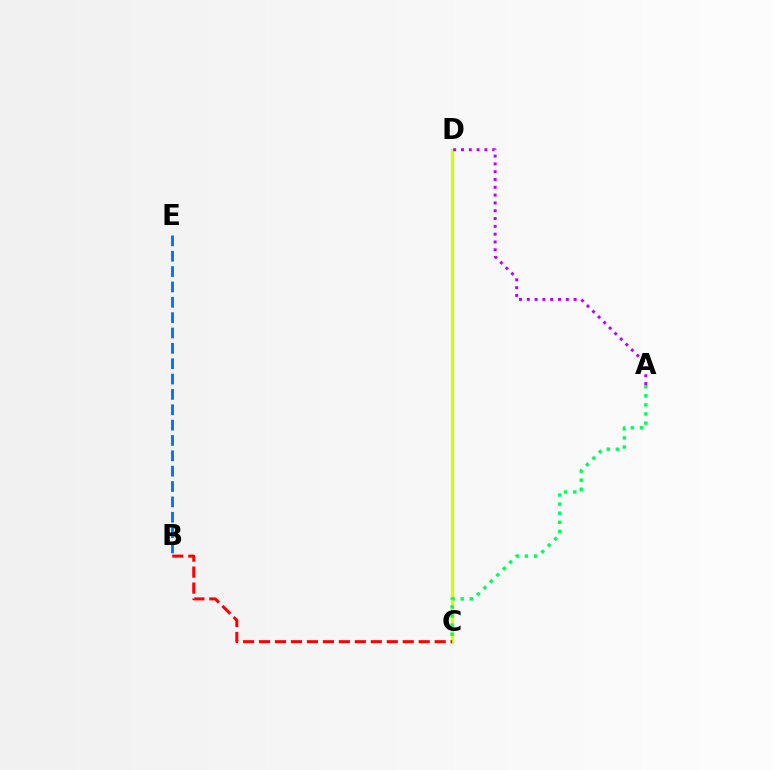{('C', 'D'): [{'color': '#d1ff00', 'line_style': 'solid', 'thickness': 2.32}], ('B', 'C'): [{'color': '#ff0000', 'line_style': 'dashed', 'thickness': 2.17}], ('A', 'D'): [{'color': '#b900ff', 'line_style': 'dotted', 'thickness': 2.12}], ('B', 'E'): [{'color': '#0074ff', 'line_style': 'dashed', 'thickness': 2.09}], ('A', 'C'): [{'color': '#00ff5c', 'line_style': 'dotted', 'thickness': 2.47}]}